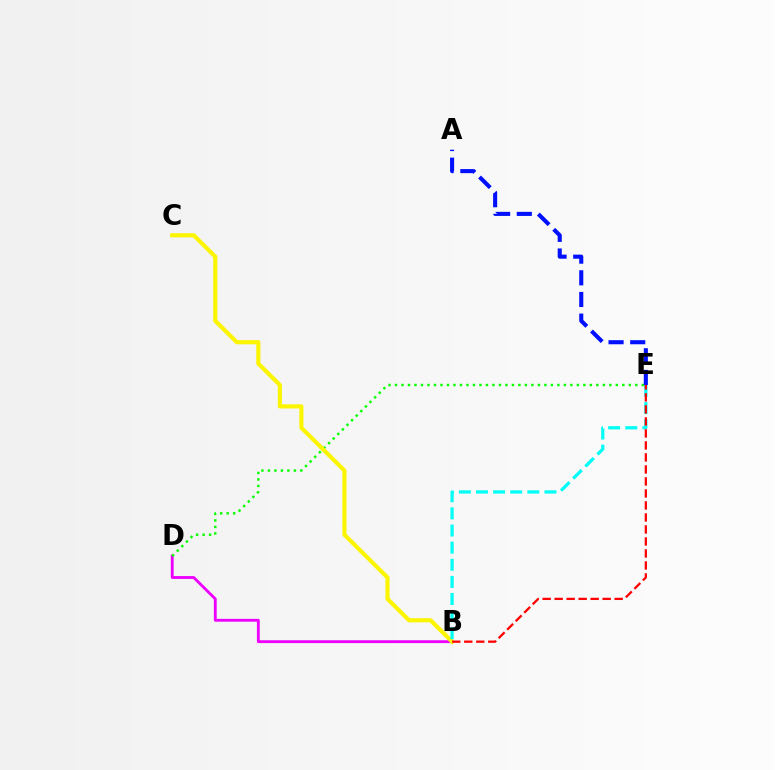{('B', 'D'): [{'color': '#ee00ff', 'line_style': 'solid', 'thickness': 2.05}], ('D', 'E'): [{'color': '#08ff00', 'line_style': 'dotted', 'thickness': 1.76}], ('A', 'E'): [{'color': '#0010ff', 'line_style': 'dashed', 'thickness': 2.94}], ('B', 'C'): [{'color': '#fcf500', 'line_style': 'solid', 'thickness': 2.98}], ('B', 'E'): [{'color': '#00fff6', 'line_style': 'dashed', 'thickness': 2.33}, {'color': '#ff0000', 'line_style': 'dashed', 'thickness': 1.63}]}